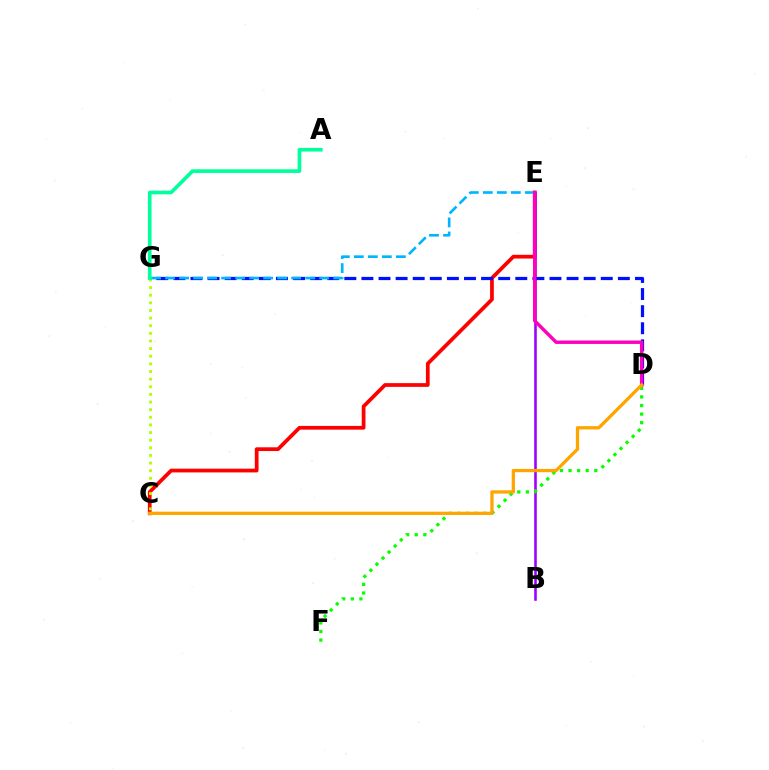{('C', 'E'): [{'color': '#ff0000', 'line_style': 'solid', 'thickness': 2.69}], ('B', 'E'): [{'color': '#9b00ff', 'line_style': 'solid', 'thickness': 1.86}], ('D', 'G'): [{'color': '#0010ff', 'line_style': 'dashed', 'thickness': 2.32}], ('D', 'F'): [{'color': '#08ff00', 'line_style': 'dotted', 'thickness': 2.33}], ('C', 'G'): [{'color': '#b3ff00', 'line_style': 'dotted', 'thickness': 2.07}], ('E', 'G'): [{'color': '#00b5ff', 'line_style': 'dashed', 'thickness': 1.9}], ('D', 'E'): [{'color': '#ff00bd', 'line_style': 'solid', 'thickness': 2.47}], ('A', 'G'): [{'color': '#00ff9d', 'line_style': 'solid', 'thickness': 2.63}], ('C', 'D'): [{'color': '#ffa500', 'line_style': 'solid', 'thickness': 2.36}]}